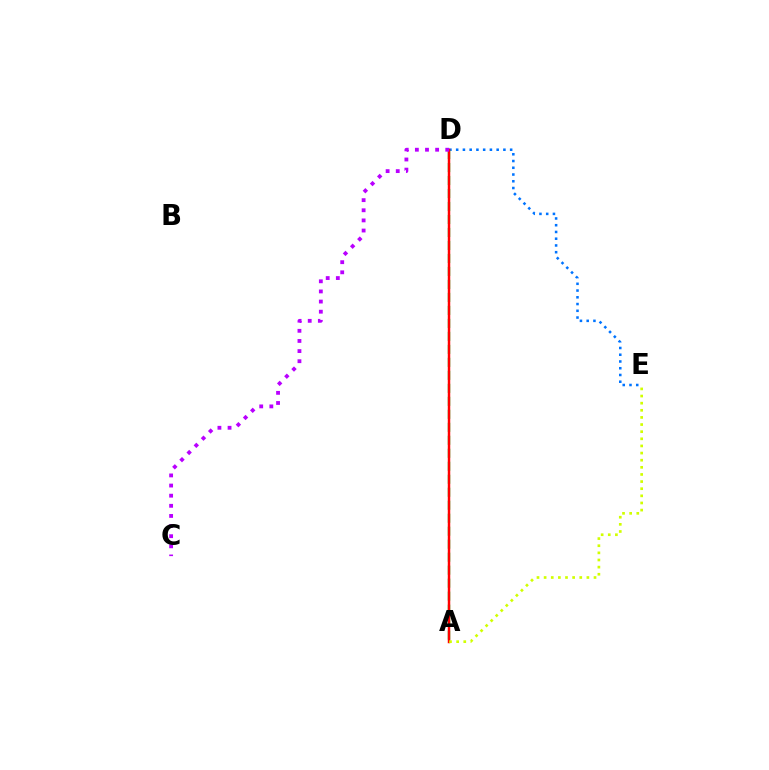{('D', 'E'): [{'color': '#0074ff', 'line_style': 'dotted', 'thickness': 1.83}], ('A', 'D'): [{'color': '#00ff5c', 'line_style': 'dashed', 'thickness': 1.76}, {'color': '#ff0000', 'line_style': 'solid', 'thickness': 1.78}], ('C', 'D'): [{'color': '#b900ff', 'line_style': 'dotted', 'thickness': 2.75}], ('A', 'E'): [{'color': '#d1ff00', 'line_style': 'dotted', 'thickness': 1.94}]}